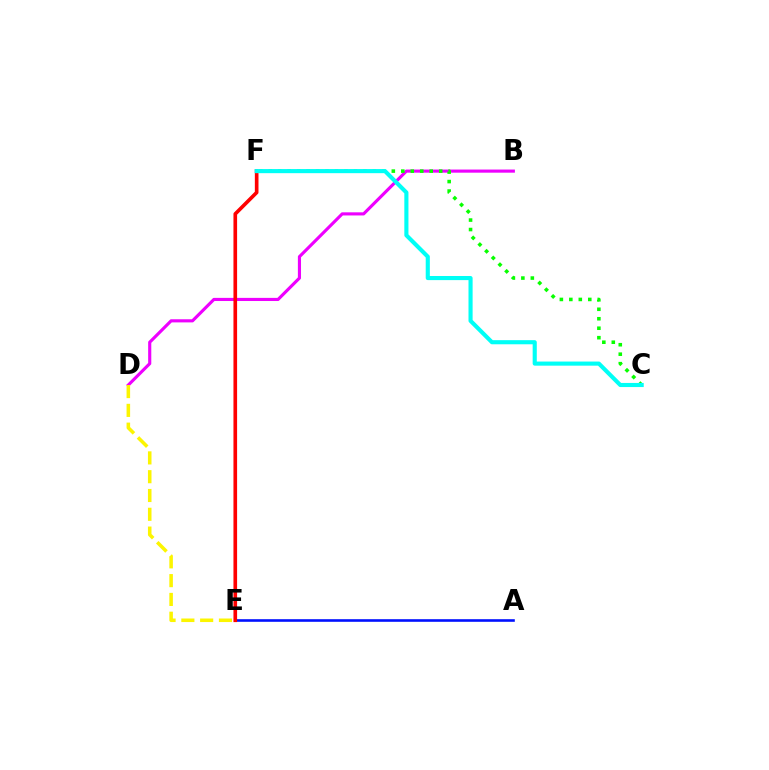{('A', 'E'): [{'color': '#0010ff', 'line_style': 'solid', 'thickness': 1.88}], ('B', 'D'): [{'color': '#ee00ff', 'line_style': 'solid', 'thickness': 2.26}], ('C', 'F'): [{'color': '#08ff00', 'line_style': 'dotted', 'thickness': 2.57}, {'color': '#00fff6', 'line_style': 'solid', 'thickness': 2.96}], ('E', 'F'): [{'color': '#ff0000', 'line_style': 'solid', 'thickness': 2.63}], ('D', 'E'): [{'color': '#fcf500', 'line_style': 'dashed', 'thickness': 2.55}]}